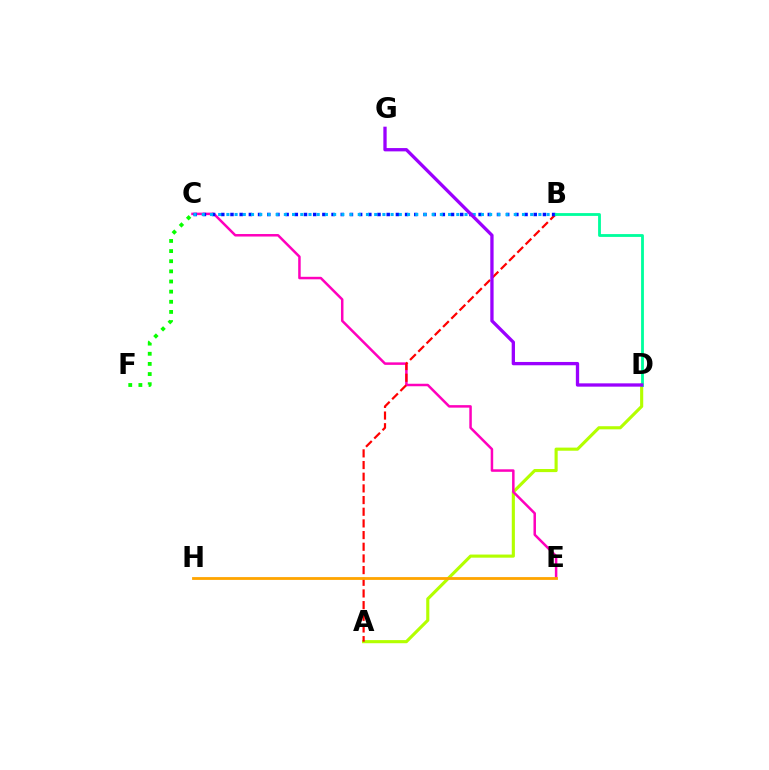{('A', 'D'): [{'color': '#b3ff00', 'line_style': 'solid', 'thickness': 2.25}], ('C', 'E'): [{'color': '#ff00bd', 'line_style': 'solid', 'thickness': 1.8}], ('A', 'B'): [{'color': '#ff0000', 'line_style': 'dashed', 'thickness': 1.59}], ('E', 'H'): [{'color': '#ffa500', 'line_style': 'solid', 'thickness': 2.02}], ('B', 'C'): [{'color': '#0010ff', 'line_style': 'dotted', 'thickness': 2.5}, {'color': '#00b5ff', 'line_style': 'dotted', 'thickness': 2.23}], ('B', 'D'): [{'color': '#00ff9d', 'line_style': 'solid', 'thickness': 2.03}], ('D', 'G'): [{'color': '#9b00ff', 'line_style': 'solid', 'thickness': 2.38}], ('C', 'F'): [{'color': '#08ff00', 'line_style': 'dotted', 'thickness': 2.76}]}